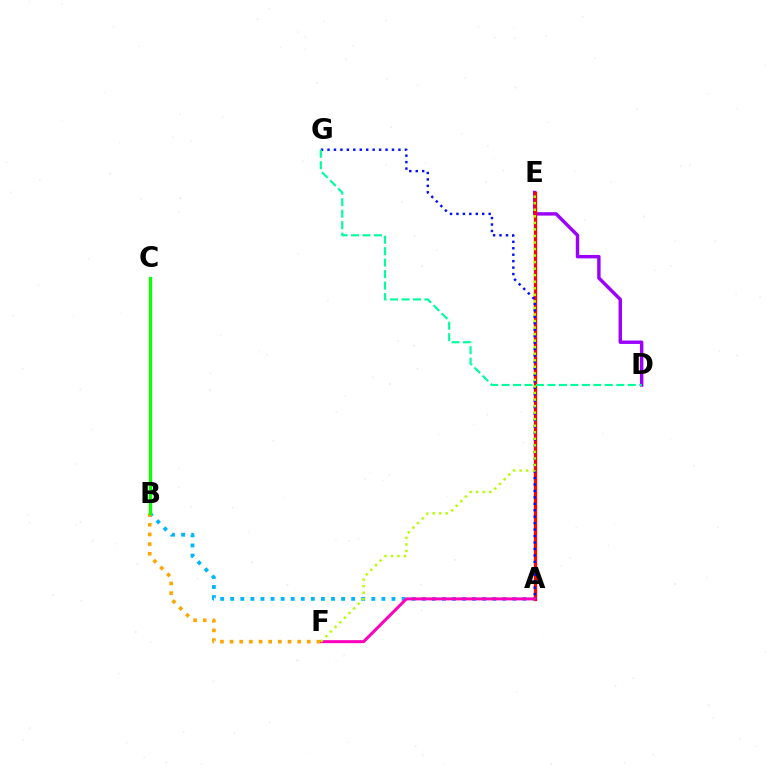{('D', 'E'): [{'color': '#9b00ff', 'line_style': 'solid', 'thickness': 2.46}], ('A', 'E'): [{'color': '#ff0000', 'line_style': 'solid', 'thickness': 2.35}], ('A', 'G'): [{'color': '#0010ff', 'line_style': 'dotted', 'thickness': 1.75}], ('A', 'B'): [{'color': '#00b5ff', 'line_style': 'dotted', 'thickness': 2.74}], ('A', 'F'): [{'color': '#ff00bd', 'line_style': 'solid', 'thickness': 2.17}], ('B', 'F'): [{'color': '#ffa500', 'line_style': 'dotted', 'thickness': 2.62}], ('D', 'G'): [{'color': '#00ff9d', 'line_style': 'dashed', 'thickness': 1.56}], ('E', 'F'): [{'color': '#b3ff00', 'line_style': 'dotted', 'thickness': 1.78}], ('B', 'C'): [{'color': '#08ff00', 'line_style': 'solid', 'thickness': 2.33}]}